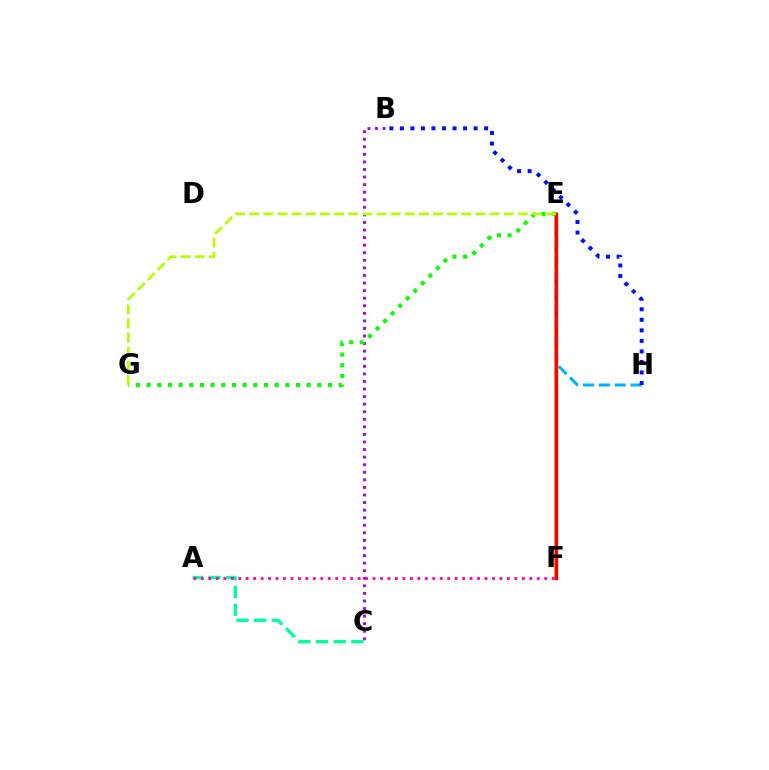{('A', 'C'): [{'color': '#00ff9d', 'line_style': 'dashed', 'thickness': 2.4}], ('E', 'F'): [{'color': '#ffa500', 'line_style': 'solid', 'thickness': 2.57}, {'color': '#ff0000', 'line_style': 'solid', 'thickness': 2.42}], ('E', 'H'): [{'color': '#00b5ff', 'line_style': 'dashed', 'thickness': 2.16}], ('B', 'C'): [{'color': '#9b00ff', 'line_style': 'dotted', 'thickness': 2.06}], ('E', 'G'): [{'color': '#08ff00', 'line_style': 'dotted', 'thickness': 2.9}, {'color': '#b3ff00', 'line_style': 'dashed', 'thickness': 1.92}], ('B', 'H'): [{'color': '#0010ff', 'line_style': 'dotted', 'thickness': 2.86}], ('A', 'F'): [{'color': '#ff00bd', 'line_style': 'dotted', 'thickness': 2.03}]}